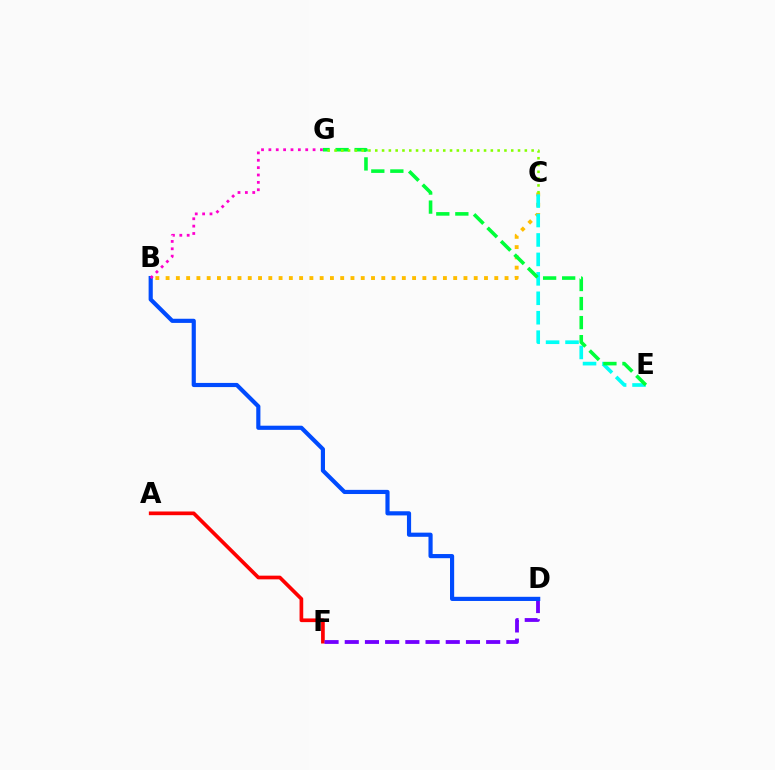{('A', 'F'): [{'color': '#ff0000', 'line_style': 'solid', 'thickness': 2.65}], ('B', 'C'): [{'color': '#ffbd00', 'line_style': 'dotted', 'thickness': 2.79}], ('D', 'F'): [{'color': '#7200ff', 'line_style': 'dashed', 'thickness': 2.74}], ('C', 'E'): [{'color': '#00fff6', 'line_style': 'dashed', 'thickness': 2.64}], ('E', 'G'): [{'color': '#00ff39', 'line_style': 'dashed', 'thickness': 2.59}], ('B', 'D'): [{'color': '#004bff', 'line_style': 'solid', 'thickness': 2.99}], ('C', 'G'): [{'color': '#84ff00', 'line_style': 'dotted', 'thickness': 1.85}], ('B', 'G'): [{'color': '#ff00cf', 'line_style': 'dotted', 'thickness': 2.0}]}